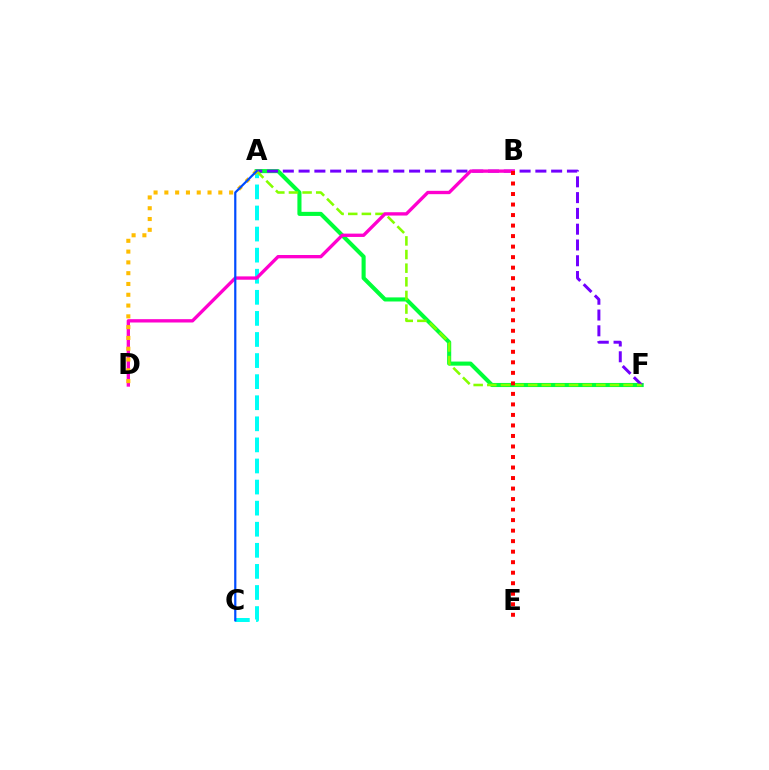{('A', 'F'): [{'color': '#00ff39', 'line_style': 'solid', 'thickness': 2.94}, {'color': '#7200ff', 'line_style': 'dashed', 'thickness': 2.14}, {'color': '#84ff00', 'line_style': 'dashed', 'thickness': 1.85}], ('A', 'C'): [{'color': '#00fff6', 'line_style': 'dashed', 'thickness': 2.86}, {'color': '#004bff', 'line_style': 'solid', 'thickness': 1.59}], ('B', 'D'): [{'color': '#ff00cf', 'line_style': 'solid', 'thickness': 2.4}], ('A', 'D'): [{'color': '#ffbd00', 'line_style': 'dotted', 'thickness': 2.93}], ('B', 'E'): [{'color': '#ff0000', 'line_style': 'dotted', 'thickness': 2.86}]}